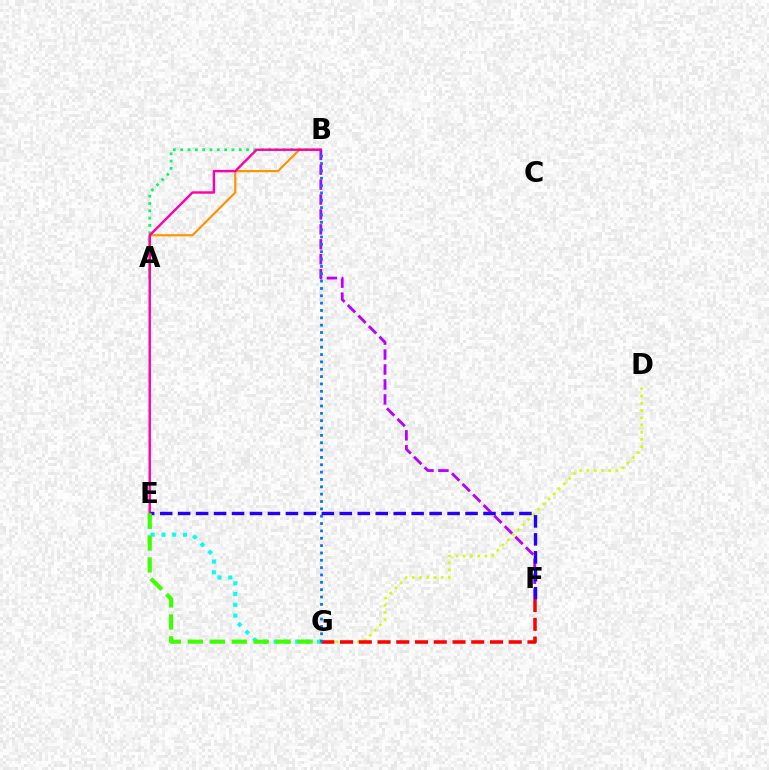{('A', 'B'): [{'color': '#ff9400', 'line_style': 'solid', 'thickness': 1.58}, {'color': '#00ff5c', 'line_style': 'dotted', 'thickness': 1.99}], ('E', 'G'): [{'color': '#00fff6', 'line_style': 'dotted', 'thickness': 2.93}, {'color': '#3dff00', 'line_style': 'dashed', 'thickness': 2.98}], ('B', 'E'): [{'color': '#ff00ac', 'line_style': 'solid', 'thickness': 1.73}], ('D', 'G'): [{'color': '#d1ff00', 'line_style': 'dotted', 'thickness': 1.97}], ('B', 'F'): [{'color': '#b900ff', 'line_style': 'dashed', 'thickness': 2.03}], ('E', 'F'): [{'color': '#2500ff', 'line_style': 'dashed', 'thickness': 2.44}], ('F', 'G'): [{'color': '#ff0000', 'line_style': 'dashed', 'thickness': 2.55}], ('B', 'G'): [{'color': '#0074ff', 'line_style': 'dotted', 'thickness': 2.0}]}